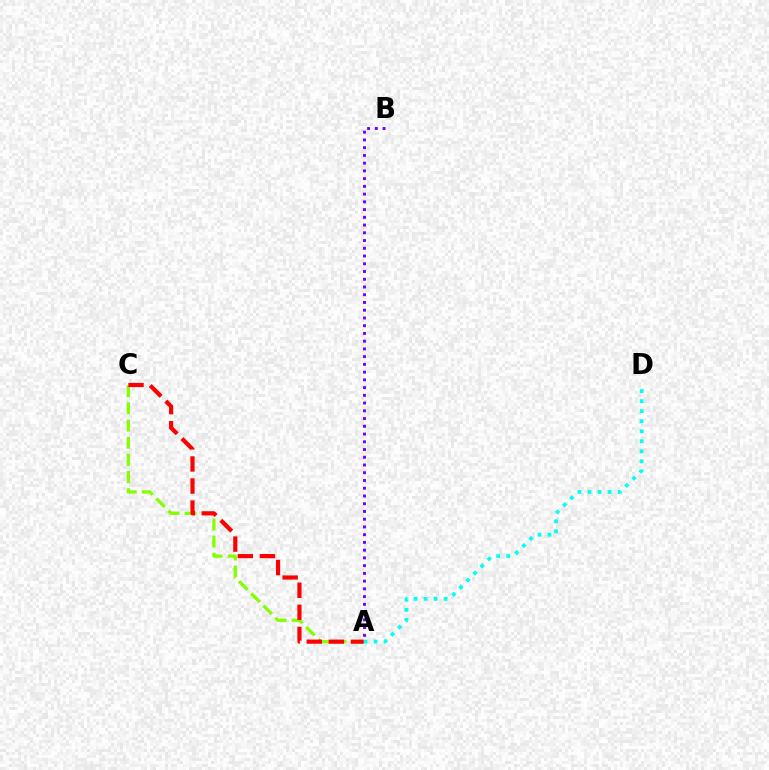{('A', 'C'): [{'color': '#84ff00', 'line_style': 'dashed', 'thickness': 2.33}, {'color': '#ff0000', 'line_style': 'dashed', 'thickness': 3.0}], ('A', 'B'): [{'color': '#7200ff', 'line_style': 'dotted', 'thickness': 2.1}], ('A', 'D'): [{'color': '#00fff6', 'line_style': 'dotted', 'thickness': 2.73}]}